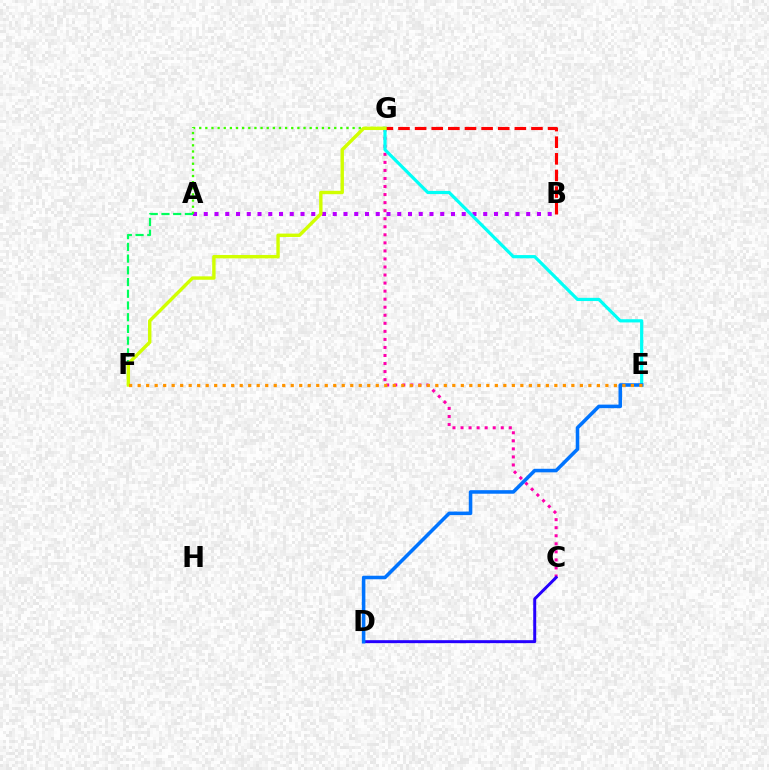{('A', 'B'): [{'color': '#b900ff', 'line_style': 'dotted', 'thickness': 2.92}], ('C', 'G'): [{'color': '#ff00ac', 'line_style': 'dotted', 'thickness': 2.19}], ('A', 'G'): [{'color': '#3dff00', 'line_style': 'dotted', 'thickness': 1.67}], ('C', 'D'): [{'color': '#2500ff', 'line_style': 'solid', 'thickness': 2.14}], ('E', 'G'): [{'color': '#00fff6', 'line_style': 'solid', 'thickness': 2.31}], ('D', 'E'): [{'color': '#0074ff', 'line_style': 'solid', 'thickness': 2.55}], ('A', 'F'): [{'color': '#00ff5c', 'line_style': 'dashed', 'thickness': 1.59}], ('B', 'G'): [{'color': '#ff0000', 'line_style': 'dashed', 'thickness': 2.26}], ('F', 'G'): [{'color': '#d1ff00', 'line_style': 'solid', 'thickness': 2.45}], ('E', 'F'): [{'color': '#ff9400', 'line_style': 'dotted', 'thickness': 2.31}]}